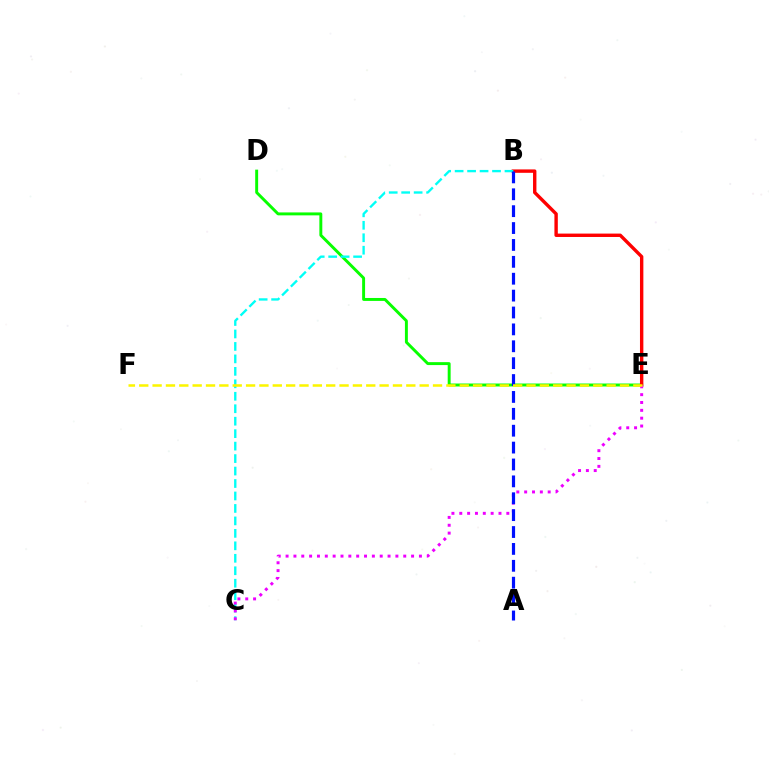{('D', 'E'): [{'color': '#08ff00', 'line_style': 'solid', 'thickness': 2.11}], ('B', 'E'): [{'color': '#ff0000', 'line_style': 'solid', 'thickness': 2.44}], ('B', 'C'): [{'color': '#00fff6', 'line_style': 'dashed', 'thickness': 1.69}], ('C', 'E'): [{'color': '#ee00ff', 'line_style': 'dotted', 'thickness': 2.13}], ('A', 'B'): [{'color': '#0010ff', 'line_style': 'dashed', 'thickness': 2.29}], ('E', 'F'): [{'color': '#fcf500', 'line_style': 'dashed', 'thickness': 1.81}]}